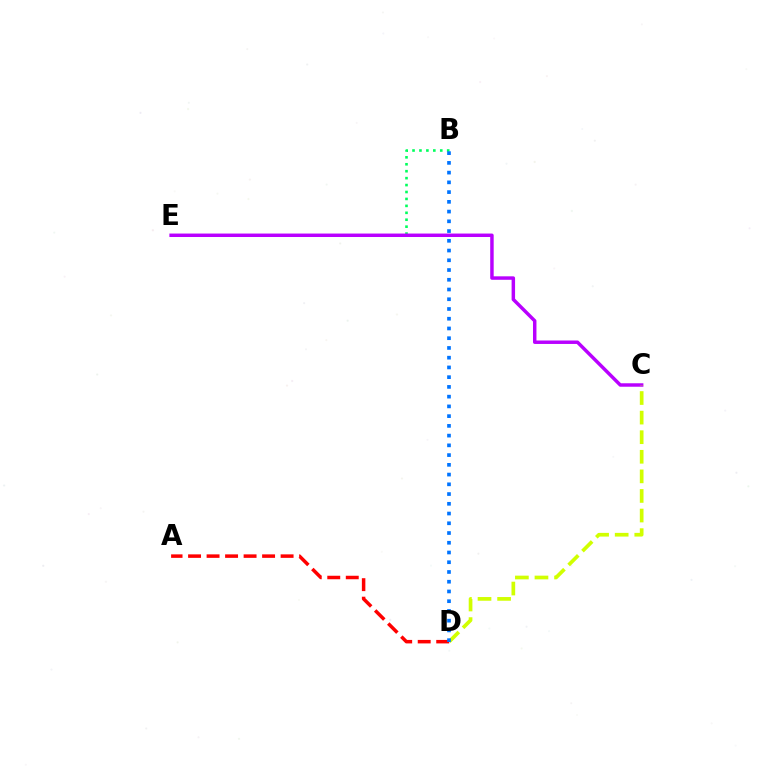{('B', 'E'): [{'color': '#00ff5c', 'line_style': 'dotted', 'thickness': 1.88}], ('C', 'E'): [{'color': '#b900ff', 'line_style': 'solid', 'thickness': 2.49}], ('C', 'D'): [{'color': '#d1ff00', 'line_style': 'dashed', 'thickness': 2.66}], ('A', 'D'): [{'color': '#ff0000', 'line_style': 'dashed', 'thickness': 2.51}], ('B', 'D'): [{'color': '#0074ff', 'line_style': 'dotted', 'thickness': 2.65}]}